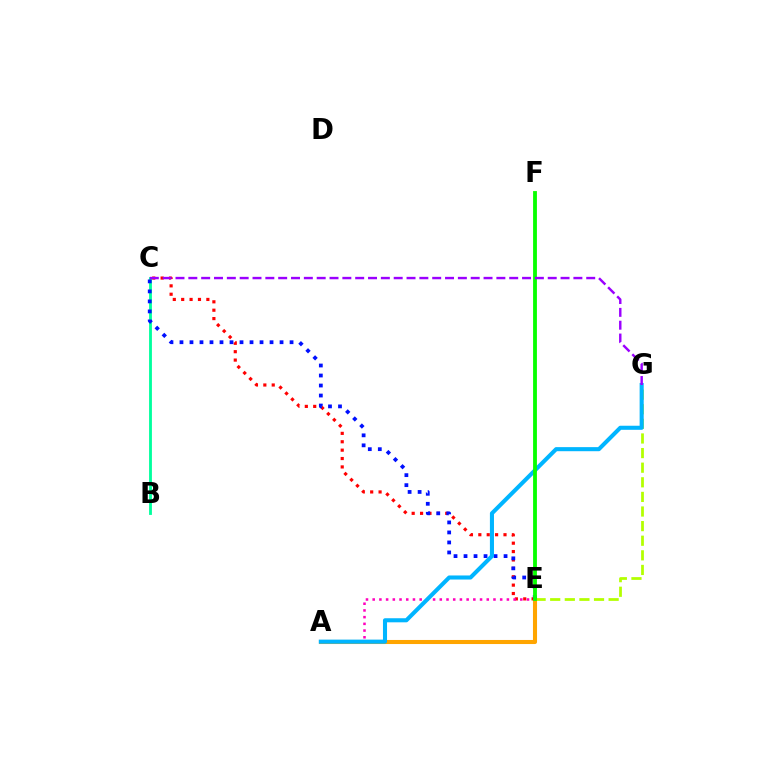{('C', 'E'): [{'color': '#ff0000', 'line_style': 'dotted', 'thickness': 2.28}, {'color': '#0010ff', 'line_style': 'dotted', 'thickness': 2.72}], ('B', 'C'): [{'color': '#00ff9d', 'line_style': 'solid', 'thickness': 2.04}], ('A', 'E'): [{'color': '#ff00bd', 'line_style': 'dotted', 'thickness': 1.82}, {'color': '#ffa500', 'line_style': 'solid', 'thickness': 2.93}], ('E', 'G'): [{'color': '#b3ff00', 'line_style': 'dashed', 'thickness': 1.98}], ('A', 'G'): [{'color': '#00b5ff', 'line_style': 'solid', 'thickness': 2.93}], ('E', 'F'): [{'color': '#08ff00', 'line_style': 'solid', 'thickness': 2.75}], ('C', 'G'): [{'color': '#9b00ff', 'line_style': 'dashed', 'thickness': 1.74}]}